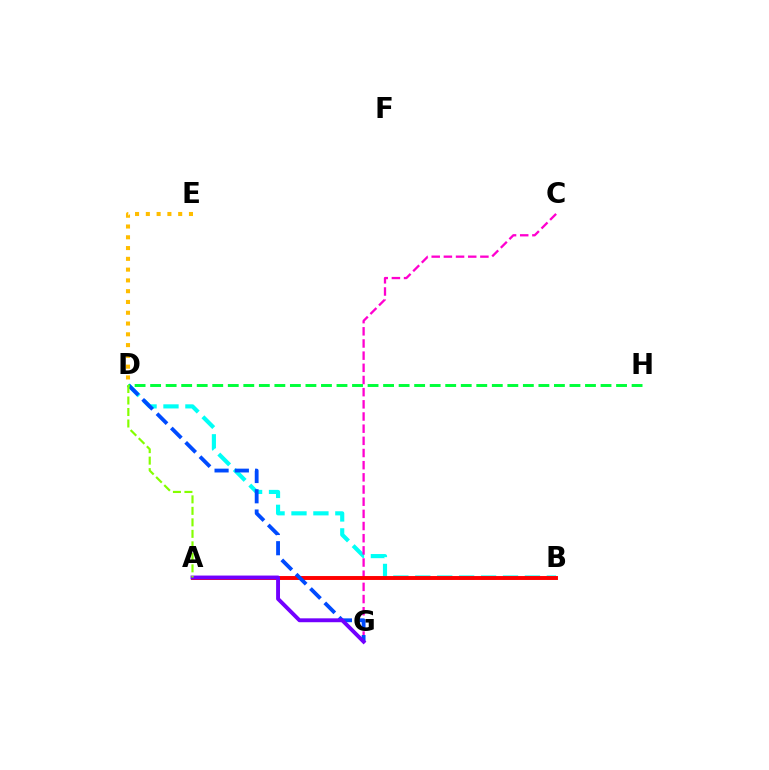{('B', 'D'): [{'color': '#00fff6', 'line_style': 'dashed', 'thickness': 2.98}], ('C', 'G'): [{'color': '#ff00cf', 'line_style': 'dashed', 'thickness': 1.65}], ('A', 'B'): [{'color': '#ff0000', 'line_style': 'solid', 'thickness': 2.83}], ('D', 'G'): [{'color': '#004bff', 'line_style': 'dashed', 'thickness': 2.75}], ('D', 'H'): [{'color': '#00ff39', 'line_style': 'dashed', 'thickness': 2.11}], ('A', 'G'): [{'color': '#7200ff', 'line_style': 'solid', 'thickness': 2.8}], ('A', 'D'): [{'color': '#84ff00', 'line_style': 'dashed', 'thickness': 1.56}], ('D', 'E'): [{'color': '#ffbd00', 'line_style': 'dotted', 'thickness': 2.93}]}